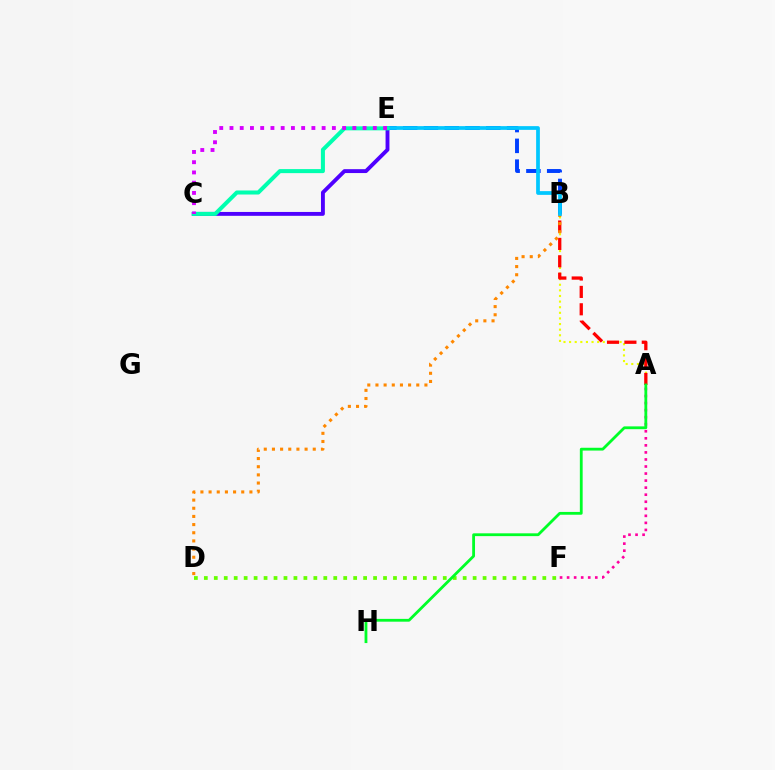{('A', 'B'): [{'color': '#eeff00', 'line_style': 'dotted', 'thickness': 1.52}, {'color': '#ff0000', 'line_style': 'dashed', 'thickness': 2.36}], ('A', 'F'): [{'color': '#ff00a0', 'line_style': 'dotted', 'thickness': 1.91}], ('B', 'D'): [{'color': '#ff8800', 'line_style': 'dotted', 'thickness': 2.22}], ('D', 'F'): [{'color': '#66ff00', 'line_style': 'dotted', 'thickness': 2.7}], ('C', 'E'): [{'color': '#4f00ff', 'line_style': 'solid', 'thickness': 2.79}, {'color': '#00ffaf', 'line_style': 'solid', 'thickness': 2.91}, {'color': '#d600ff', 'line_style': 'dotted', 'thickness': 2.78}], ('B', 'E'): [{'color': '#003fff', 'line_style': 'dashed', 'thickness': 2.82}, {'color': '#00c7ff', 'line_style': 'solid', 'thickness': 2.68}], ('A', 'H'): [{'color': '#00ff27', 'line_style': 'solid', 'thickness': 2.02}]}